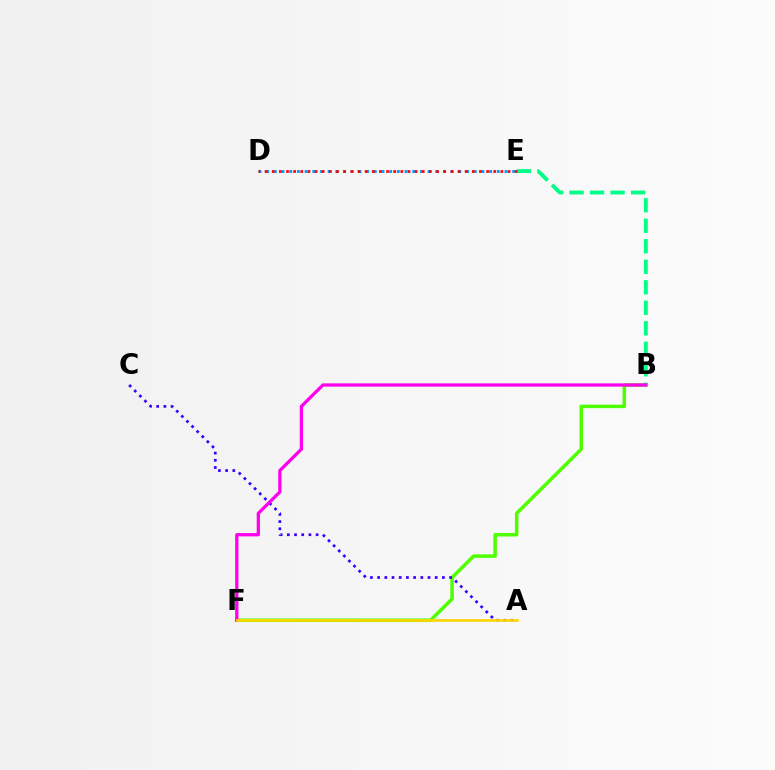{('B', 'F'): [{'color': '#4fff00', 'line_style': 'solid', 'thickness': 2.52}, {'color': '#ff00ed', 'line_style': 'solid', 'thickness': 2.35}], ('A', 'C'): [{'color': '#3700ff', 'line_style': 'dotted', 'thickness': 1.96}], ('B', 'E'): [{'color': '#00ff86', 'line_style': 'dashed', 'thickness': 2.79}], ('D', 'E'): [{'color': '#009eff', 'line_style': 'dotted', 'thickness': 2.09}, {'color': '#ff0000', 'line_style': 'dotted', 'thickness': 1.94}], ('A', 'F'): [{'color': '#ffd500', 'line_style': 'solid', 'thickness': 1.91}]}